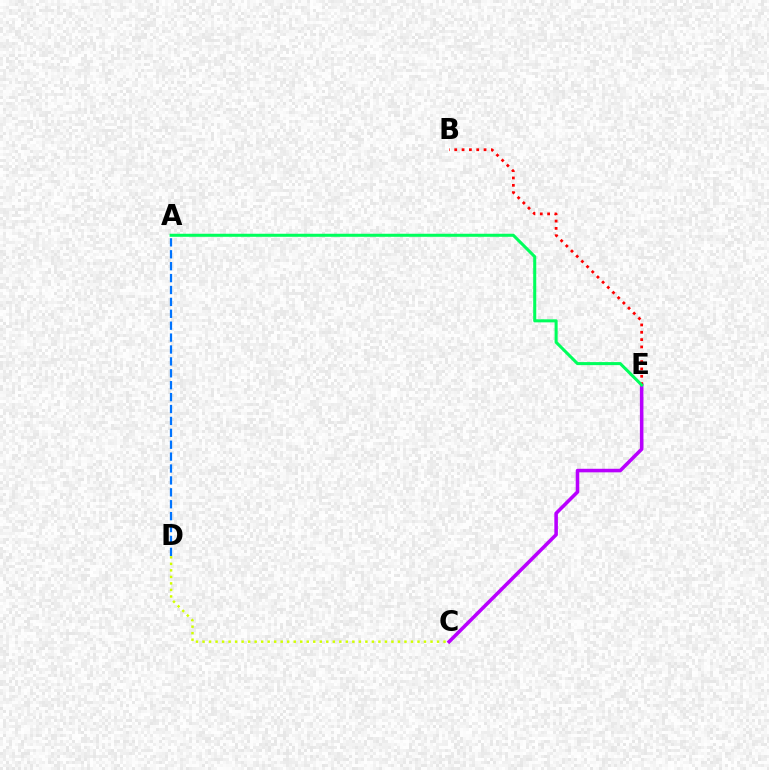{('A', 'D'): [{'color': '#0074ff', 'line_style': 'dashed', 'thickness': 1.62}], ('C', 'D'): [{'color': '#d1ff00', 'line_style': 'dotted', 'thickness': 1.77}], ('C', 'E'): [{'color': '#b900ff', 'line_style': 'solid', 'thickness': 2.56}], ('B', 'E'): [{'color': '#ff0000', 'line_style': 'dotted', 'thickness': 1.99}], ('A', 'E'): [{'color': '#00ff5c', 'line_style': 'solid', 'thickness': 2.19}]}